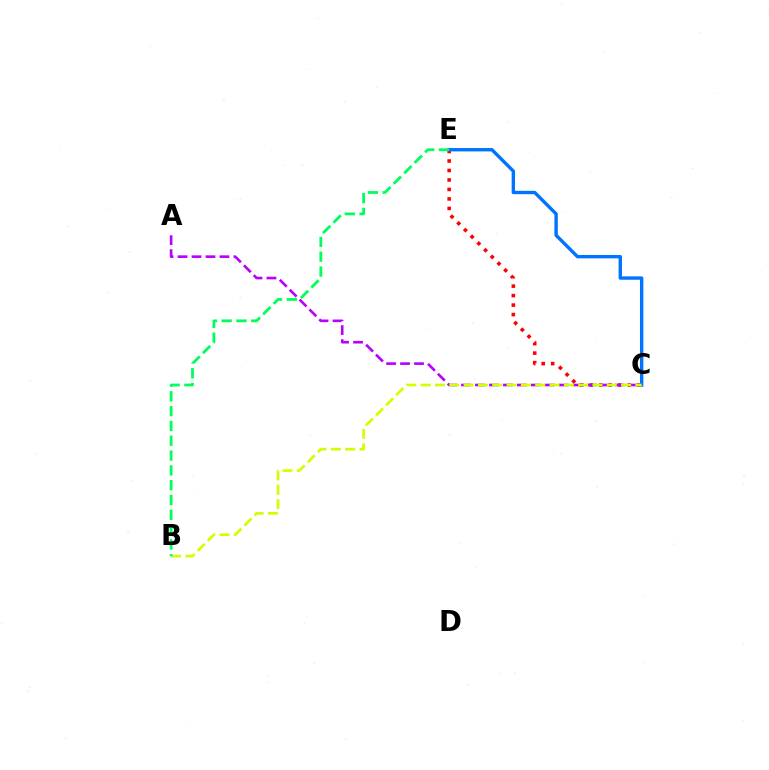{('C', 'E'): [{'color': '#ff0000', 'line_style': 'dotted', 'thickness': 2.58}, {'color': '#0074ff', 'line_style': 'solid', 'thickness': 2.44}], ('A', 'C'): [{'color': '#b900ff', 'line_style': 'dashed', 'thickness': 1.9}], ('B', 'C'): [{'color': '#d1ff00', 'line_style': 'dashed', 'thickness': 1.95}], ('B', 'E'): [{'color': '#00ff5c', 'line_style': 'dashed', 'thickness': 2.01}]}